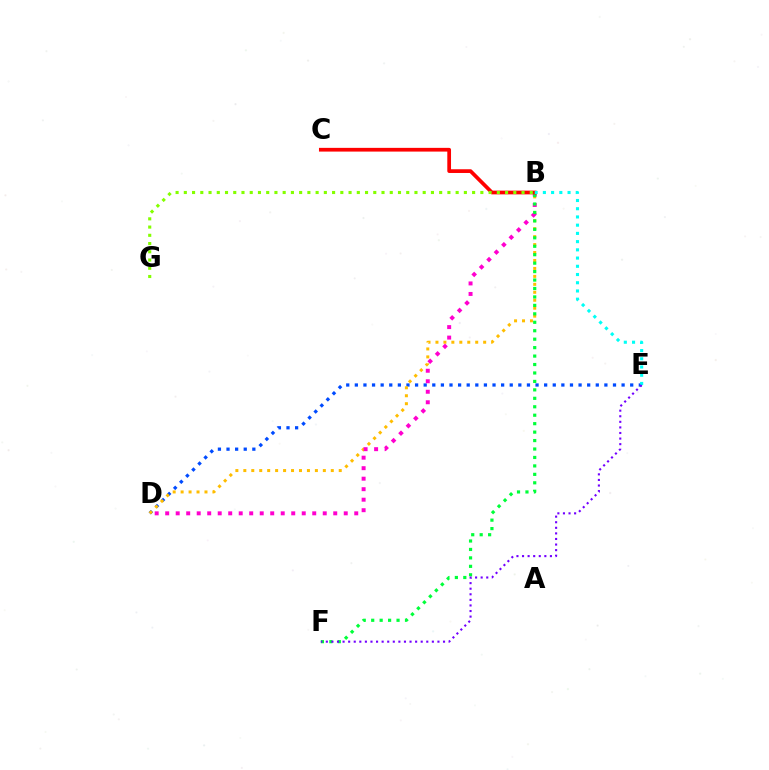{('D', 'E'): [{'color': '#004bff', 'line_style': 'dotted', 'thickness': 2.34}], ('B', 'D'): [{'color': '#ffbd00', 'line_style': 'dotted', 'thickness': 2.16}, {'color': '#ff00cf', 'line_style': 'dotted', 'thickness': 2.85}], ('B', 'F'): [{'color': '#00ff39', 'line_style': 'dotted', 'thickness': 2.3}], ('B', 'C'): [{'color': '#ff0000', 'line_style': 'solid', 'thickness': 2.68}], ('B', 'E'): [{'color': '#00fff6', 'line_style': 'dotted', 'thickness': 2.23}], ('E', 'F'): [{'color': '#7200ff', 'line_style': 'dotted', 'thickness': 1.52}], ('B', 'G'): [{'color': '#84ff00', 'line_style': 'dotted', 'thickness': 2.24}]}